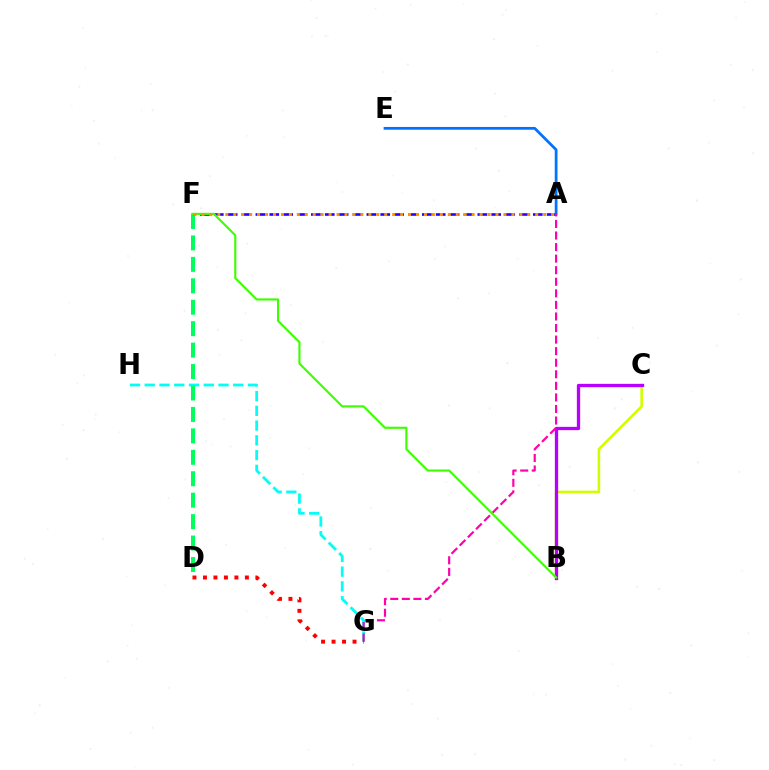{('G', 'H'): [{'color': '#00fff6', 'line_style': 'dashed', 'thickness': 2.0}], ('B', 'C'): [{'color': '#d1ff00', 'line_style': 'solid', 'thickness': 1.88}, {'color': '#b900ff', 'line_style': 'solid', 'thickness': 2.38}], ('D', 'F'): [{'color': '#00ff5c', 'line_style': 'dashed', 'thickness': 2.91}], ('A', 'F'): [{'color': '#2500ff', 'line_style': 'dashed', 'thickness': 1.88}, {'color': '#ff9400', 'line_style': 'dotted', 'thickness': 2.16}], ('A', 'E'): [{'color': '#0074ff', 'line_style': 'solid', 'thickness': 1.99}], ('A', 'G'): [{'color': '#ff00ac', 'line_style': 'dashed', 'thickness': 1.57}], ('D', 'G'): [{'color': '#ff0000', 'line_style': 'dotted', 'thickness': 2.85}], ('B', 'F'): [{'color': '#3dff00', 'line_style': 'solid', 'thickness': 1.55}]}